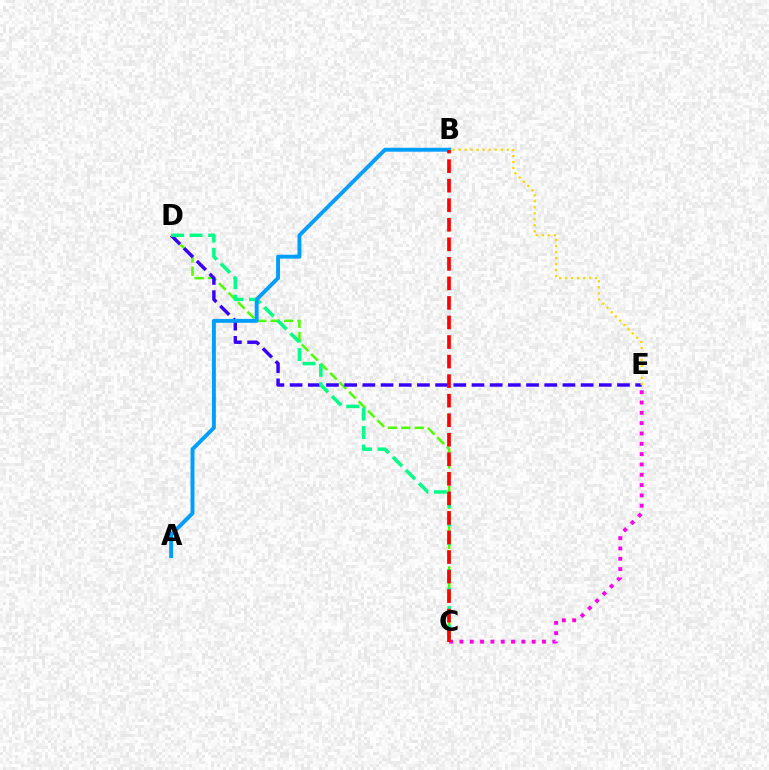{('C', 'D'): [{'color': '#4fff00', 'line_style': 'dashed', 'thickness': 1.82}, {'color': '#00ff86', 'line_style': 'dashed', 'thickness': 2.51}], ('D', 'E'): [{'color': '#3700ff', 'line_style': 'dashed', 'thickness': 2.47}], ('B', 'E'): [{'color': '#ffd500', 'line_style': 'dotted', 'thickness': 1.63}], ('C', 'E'): [{'color': '#ff00ed', 'line_style': 'dotted', 'thickness': 2.8}], ('A', 'B'): [{'color': '#009eff', 'line_style': 'solid', 'thickness': 2.82}], ('B', 'C'): [{'color': '#ff0000', 'line_style': 'dashed', 'thickness': 2.65}]}